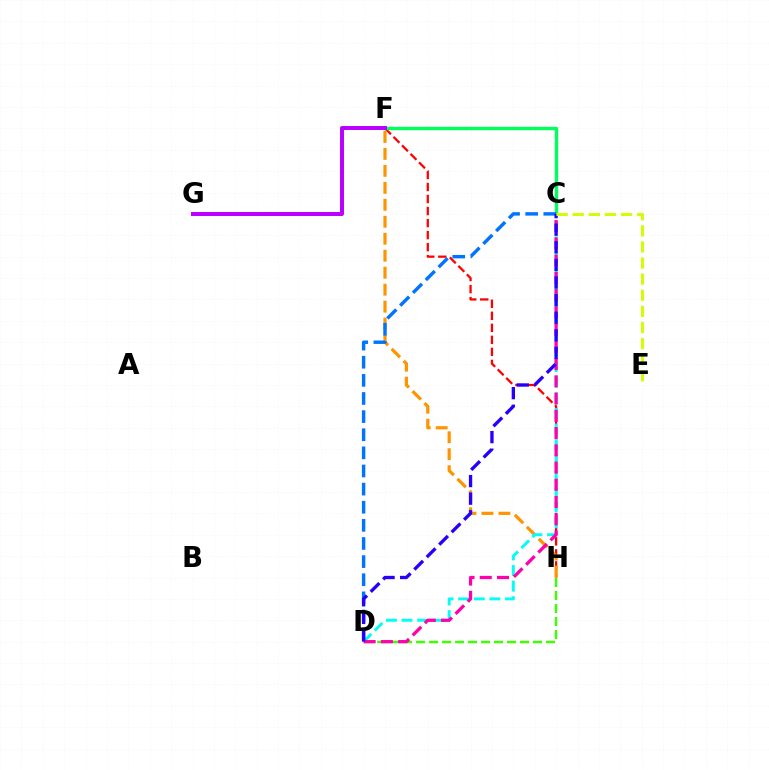{('F', 'H'): [{'color': '#ff0000', 'line_style': 'dashed', 'thickness': 1.63}, {'color': '#ff9400', 'line_style': 'dashed', 'thickness': 2.31}], ('C', 'F'): [{'color': '#00ff5c', 'line_style': 'solid', 'thickness': 2.44}], ('D', 'H'): [{'color': '#3dff00', 'line_style': 'dashed', 'thickness': 1.76}], ('C', 'D'): [{'color': '#00fff6', 'line_style': 'dashed', 'thickness': 2.12}, {'color': '#0074ff', 'line_style': 'dashed', 'thickness': 2.46}, {'color': '#ff00ac', 'line_style': 'dashed', 'thickness': 2.34}, {'color': '#2500ff', 'line_style': 'dashed', 'thickness': 2.39}], ('F', 'G'): [{'color': '#b900ff', 'line_style': 'solid', 'thickness': 2.85}], ('C', 'E'): [{'color': '#d1ff00', 'line_style': 'dashed', 'thickness': 2.19}]}